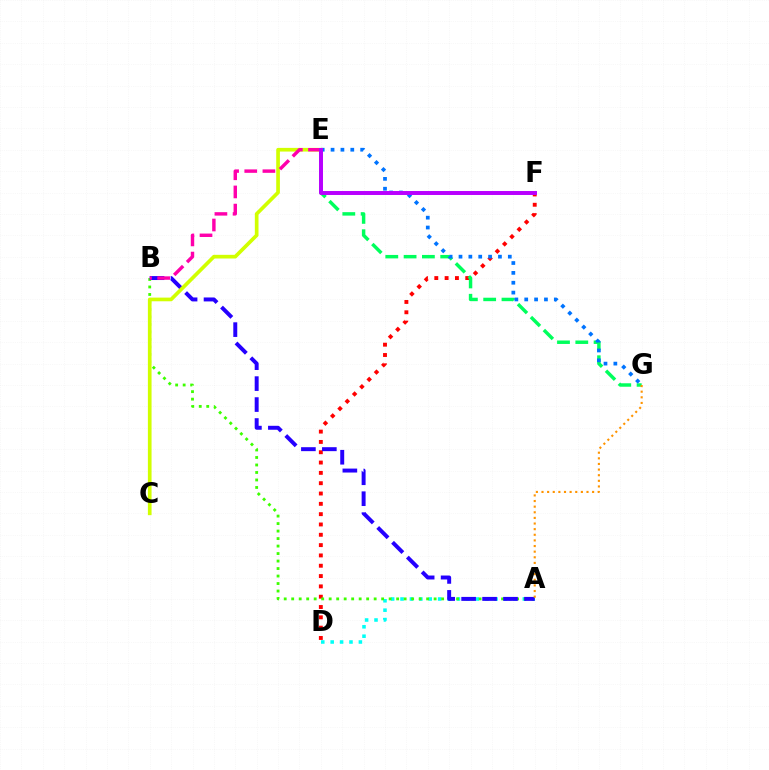{('A', 'D'): [{'color': '#00fff6', 'line_style': 'dotted', 'thickness': 2.56}], ('D', 'F'): [{'color': '#ff0000', 'line_style': 'dotted', 'thickness': 2.8}], ('E', 'G'): [{'color': '#00ff5c', 'line_style': 'dashed', 'thickness': 2.49}, {'color': '#0074ff', 'line_style': 'dotted', 'thickness': 2.68}], ('A', 'B'): [{'color': '#3dff00', 'line_style': 'dotted', 'thickness': 2.04}, {'color': '#2500ff', 'line_style': 'dashed', 'thickness': 2.85}], ('C', 'E'): [{'color': '#d1ff00', 'line_style': 'solid', 'thickness': 2.65}], ('B', 'E'): [{'color': '#ff00ac', 'line_style': 'dashed', 'thickness': 2.47}], ('E', 'F'): [{'color': '#b900ff', 'line_style': 'solid', 'thickness': 2.85}], ('A', 'G'): [{'color': '#ff9400', 'line_style': 'dotted', 'thickness': 1.53}]}